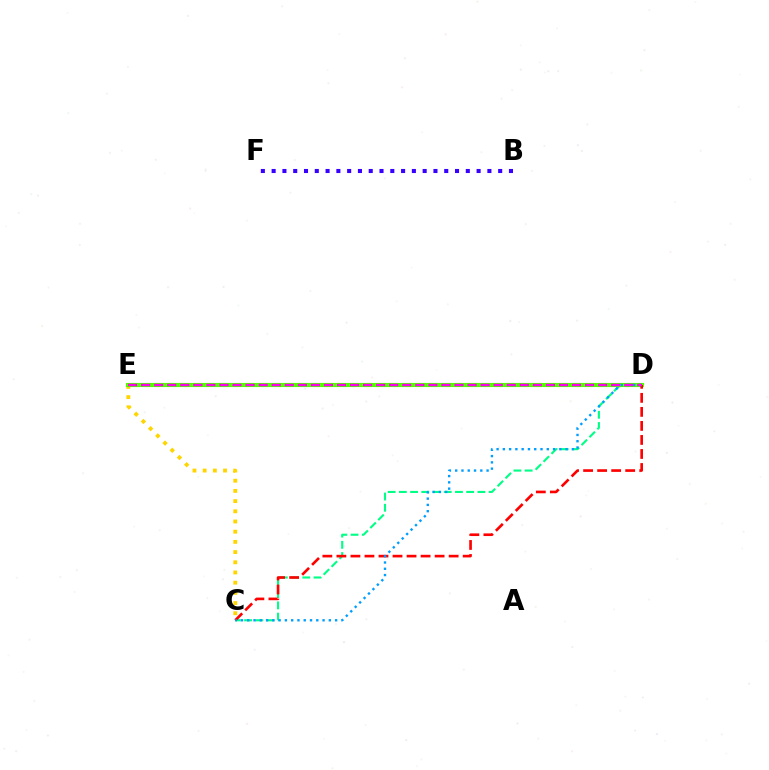{('C', 'D'): [{'color': '#00ff86', 'line_style': 'dashed', 'thickness': 1.52}, {'color': '#ff0000', 'line_style': 'dashed', 'thickness': 1.91}, {'color': '#009eff', 'line_style': 'dotted', 'thickness': 1.71}], ('B', 'F'): [{'color': '#3700ff', 'line_style': 'dotted', 'thickness': 2.93}], ('C', 'E'): [{'color': '#ffd500', 'line_style': 'dotted', 'thickness': 2.77}], ('D', 'E'): [{'color': '#4fff00', 'line_style': 'solid', 'thickness': 2.96}, {'color': '#ff00ed', 'line_style': 'dashed', 'thickness': 1.77}]}